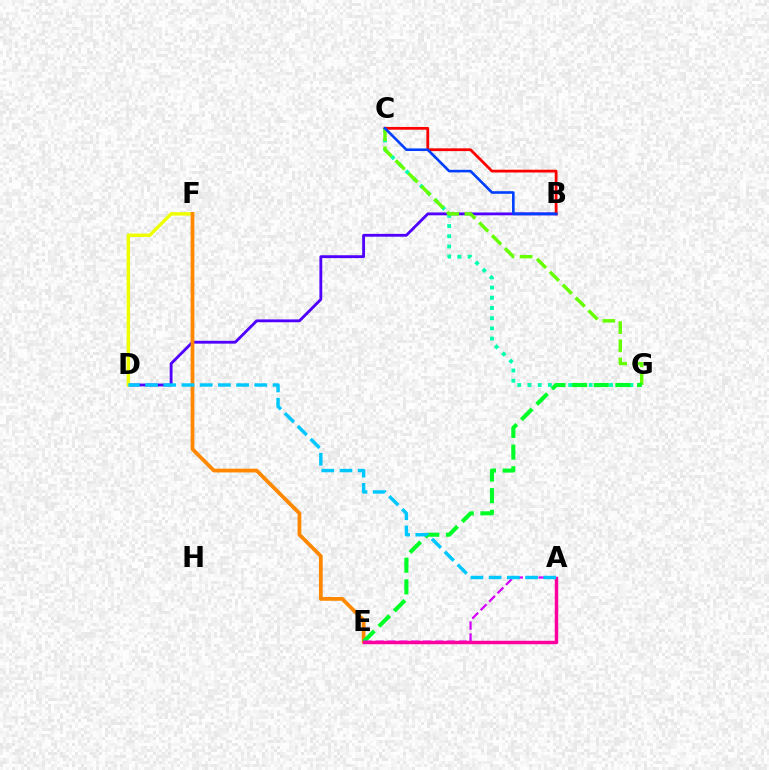{('B', 'D'): [{'color': '#4f00ff', 'line_style': 'solid', 'thickness': 2.05}], ('B', 'C'): [{'color': '#ff0000', 'line_style': 'solid', 'thickness': 1.99}, {'color': '#003fff', 'line_style': 'solid', 'thickness': 1.87}], ('D', 'F'): [{'color': '#eeff00', 'line_style': 'solid', 'thickness': 2.46}], ('E', 'F'): [{'color': '#ff8800', 'line_style': 'solid', 'thickness': 2.71}], ('C', 'G'): [{'color': '#00ffaf', 'line_style': 'dotted', 'thickness': 2.77}, {'color': '#66ff00', 'line_style': 'dashed', 'thickness': 2.47}], ('E', 'G'): [{'color': '#00ff27', 'line_style': 'dashed', 'thickness': 2.94}], ('A', 'E'): [{'color': '#d600ff', 'line_style': 'dashed', 'thickness': 1.62}, {'color': '#ff00a0', 'line_style': 'solid', 'thickness': 2.49}], ('A', 'D'): [{'color': '#00c7ff', 'line_style': 'dashed', 'thickness': 2.47}]}